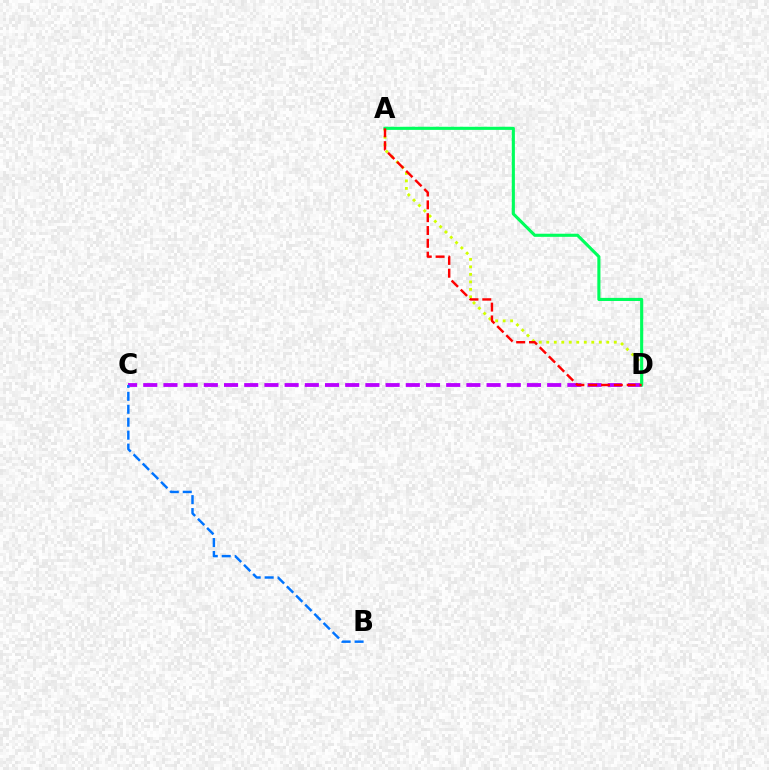{('A', 'D'): [{'color': '#d1ff00', 'line_style': 'dotted', 'thickness': 2.04}, {'color': '#00ff5c', 'line_style': 'solid', 'thickness': 2.24}, {'color': '#ff0000', 'line_style': 'dashed', 'thickness': 1.74}], ('C', 'D'): [{'color': '#b900ff', 'line_style': 'dashed', 'thickness': 2.74}], ('B', 'C'): [{'color': '#0074ff', 'line_style': 'dashed', 'thickness': 1.76}]}